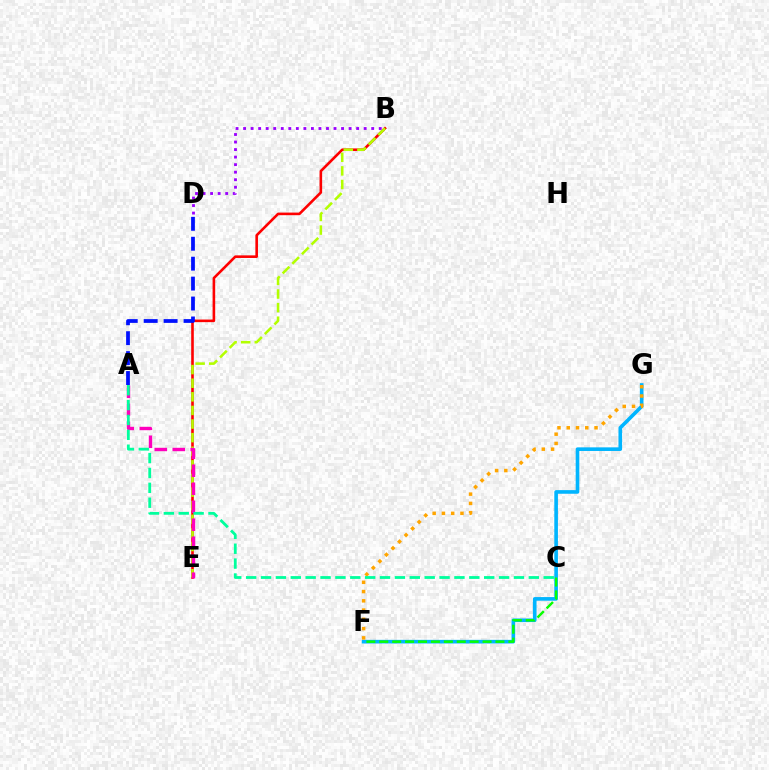{('F', 'G'): [{'color': '#00b5ff', 'line_style': 'solid', 'thickness': 2.61}, {'color': '#ffa500', 'line_style': 'dotted', 'thickness': 2.52}], ('C', 'F'): [{'color': '#08ff00', 'line_style': 'dashed', 'thickness': 1.75}], ('B', 'E'): [{'color': '#ff0000', 'line_style': 'solid', 'thickness': 1.88}, {'color': '#b3ff00', 'line_style': 'dashed', 'thickness': 1.85}], ('B', 'D'): [{'color': '#9b00ff', 'line_style': 'dotted', 'thickness': 2.05}], ('A', 'E'): [{'color': '#ff00bd', 'line_style': 'dashed', 'thickness': 2.44}], ('A', 'C'): [{'color': '#00ff9d', 'line_style': 'dashed', 'thickness': 2.02}], ('A', 'D'): [{'color': '#0010ff', 'line_style': 'dashed', 'thickness': 2.71}]}